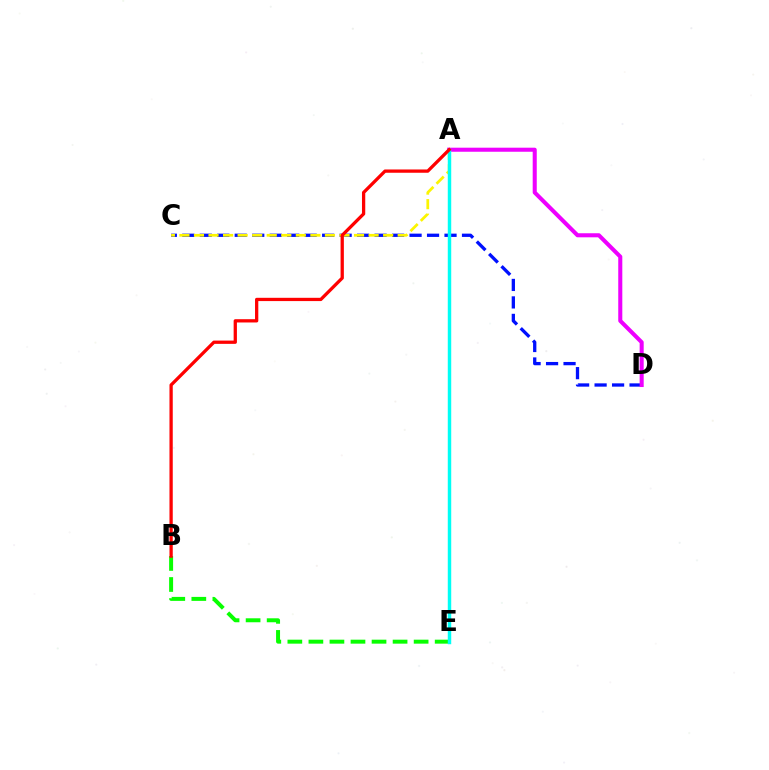{('C', 'D'): [{'color': '#0010ff', 'line_style': 'dashed', 'thickness': 2.37}], ('A', 'C'): [{'color': '#fcf500', 'line_style': 'dashed', 'thickness': 1.98}], ('B', 'E'): [{'color': '#08ff00', 'line_style': 'dashed', 'thickness': 2.86}], ('A', 'D'): [{'color': '#ee00ff', 'line_style': 'solid', 'thickness': 2.92}], ('A', 'E'): [{'color': '#00fff6', 'line_style': 'solid', 'thickness': 2.48}], ('A', 'B'): [{'color': '#ff0000', 'line_style': 'solid', 'thickness': 2.36}]}